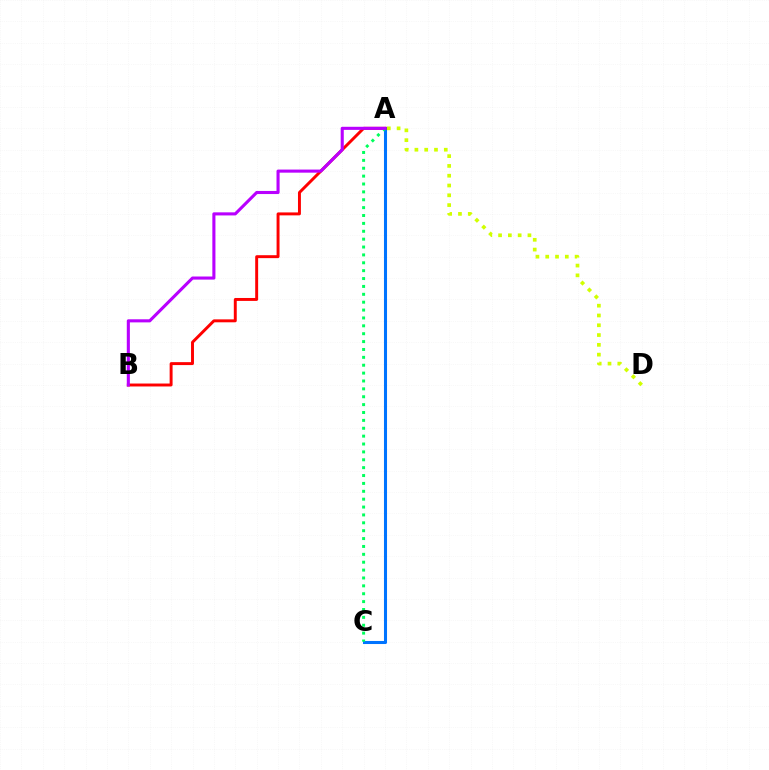{('A', 'C'): [{'color': '#0074ff', 'line_style': 'solid', 'thickness': 2.2}, {'color': '#00ff5c', 'line_style': 'dotted', 'thickness': 2.14}], ('A', 'B'): [{'color': '#ff0000', 'line_style': 'solid', 'thickness': 2.11}, {'color': '#b900ff', 'line_style': 'solid', 'thickness': 2.23}], ('A', 'D'): [{'color': '#d1ff00', 'line_style': 'dotted', 'thickness': 2.66}]}